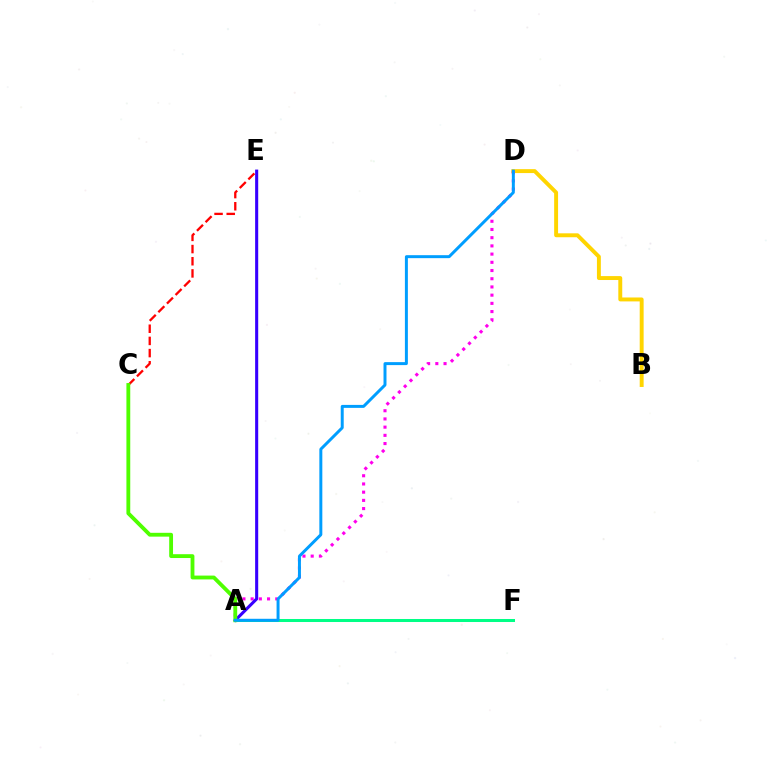{('A', 'F'): [{'color': '#00ff86', 'line_style': 'solid', 'thickness': 2.17}], ('B', 'D'): [{'color': '#ffd500', 'line_style': 'solid', 'thickness': 2.82}], ('A', 'D'): [{'color': '#ff00ed', 'line_style': 'dotted', 'thickness': 2.23}, {'color': '#009eff', 'line_style': 'solid', 'thickness': 2.14}], ('C', 'E'): [{'color': '#ff0000', 'line_style': 'dashed', 'thickness': 1.65}], ('A', 'E'): [{'color': '#3700ff', 'line_style': 'solid', 'thickness': 2.22}], ('A', 'C'): [{'color': '#4fff00', 'line_style': 'solid', 'thickness': 2.76}]}